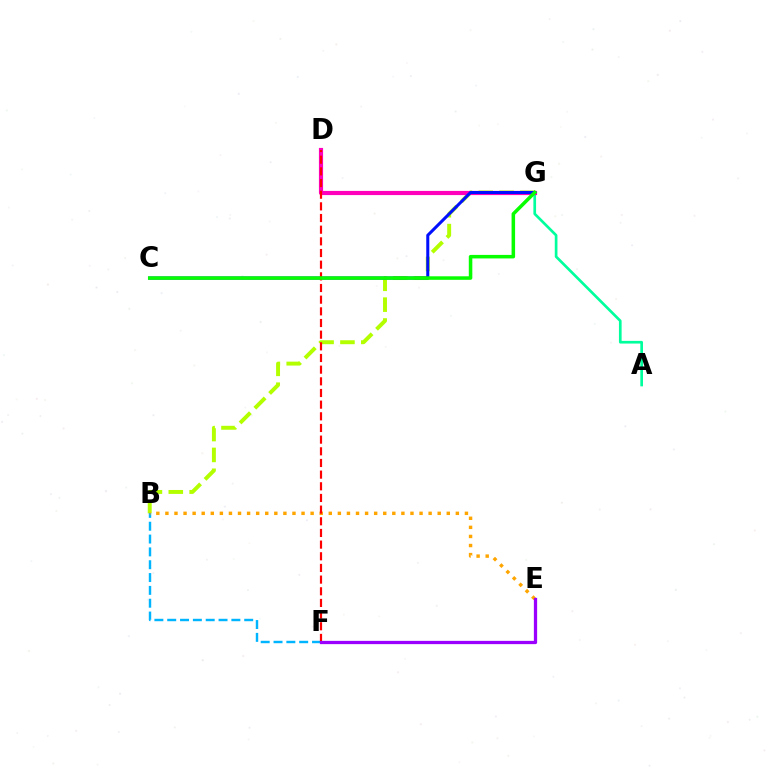{('B', 'G'): [{'color': '#b3ff00', 'line_style': 'dashed', 'thickness': 2.83}], ('A', 'G'): [{'color': '#00ff9d', 'line_style': 'solid', 'thickness': 1.93}], ('B', 'F'): [{'color': '#00b5ff', 'line_style': 'dashed', 'thickness': 1.74}], ('B', 'E'): [{'color': '#ffa500', 'line_style': 'dotted', 'thickness': 2.47}], ('D', 'G'): [{'color': '#ff00bd', 'line_style': 'solid', 'thickness': 3.0}], ('C', 'G'): [{'color': '#0010ff', 'line_style': 'solid', 'thickness': 2.19}, {'color': '#08ff00', 'line_style': 'solid', 'thickness': 2.54}], ('D', 'F'): [{'color': '#ff0000', 'line_style': 'dashed', 'thickness': 1.58}], ('E', 'F'): [{'color': '#9b00ff', 'line_style': 'solid', 'thickness': 2.35}]}